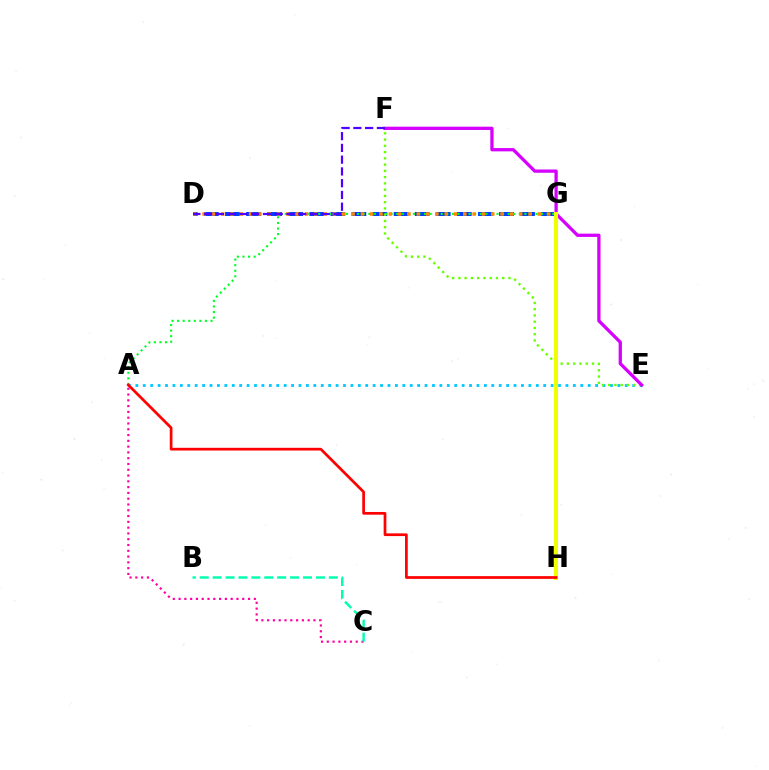{('D', 'G'): [{'color': '#003fff', 'line_style': 'dashed', 'thickness': 2.86}, {'color': '#ff8800', 'line_style': 'dotted', 'thickness': 2.53}], ('A', 'E'): [{'color': '#00c7ff', 'line_style': 'dotted', 'thickness': 2.01}], ('A', 'G'): [{'color': '#00ff27', 'line_style': 'dotted', 'thickness': 1.51}], ('E', 'F'): [{'color': '#66ff00', 'line_style': 'dotted', 'thickness': 1.7}, {'color': '#d600ff', 'line_style': 'solid', 'thickness': 2.36}], ('A', 'C'): [{'color': '#ff00a0', 'line_style': 'dotted', 'thickness': 1.57}], ('G', 'H'): [{'color': '#eeff00', 'line_style': 'solid', 'thickness': 2.88}], ('B', 'C'): [{'color': '#00ffaf', 'line_style': 'dashed', 'thickness': 1.75}], ('A', 'H'): [{'color': '#ff0000', 'line_style': 'solid', 'thickness': 1.96}], ('D', 'F'): [{'color': '#4f00ff', 'line_style': 'dashed', 'thickness': 1.6}]}